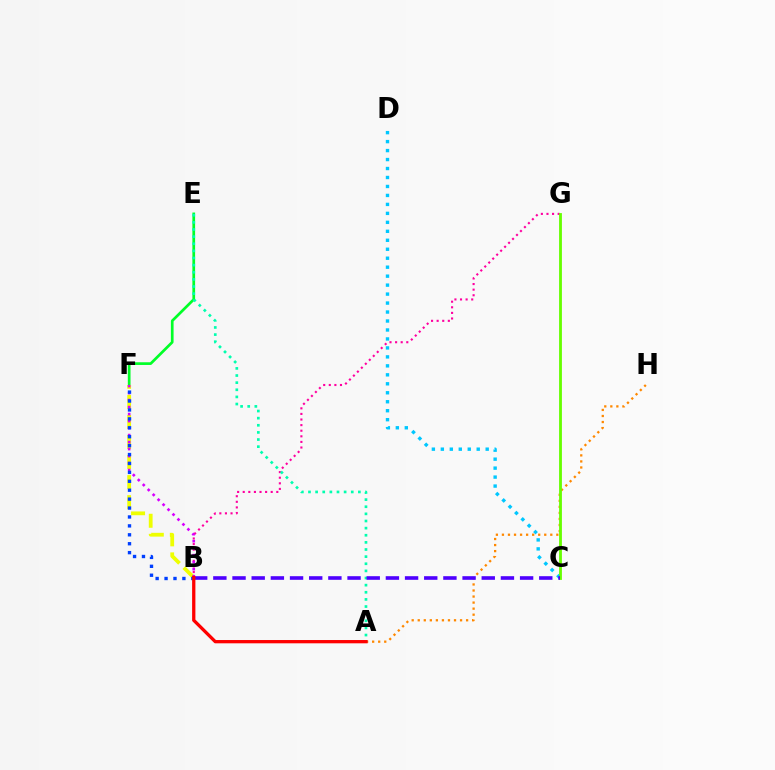{('C', 'D'): [{'color': '#00c7ff', 'line_style': 'dotted', 'thickness': 2.44}], ('B', 'G'): [{'color': '#ff00a0', 'line_style': 'dotted', 'thickness': 1.52}], ('E', 'F'): [{'color': '#00ff27', 'line_style': 'solid', 'thickness': 1.95}], ('B', 'F'): [{'color': '#eeff00', 'line_style': 'dashed', 'thickness': 2.72}, {'color': '#d600ff', 'line_style': 'dotted', 'thickness': 1.9}, {'color': '#003fff', 'line_style': 'dotted', 'thickness': 2.42}], ('A', 'H'): [{'color': '#ff8800', 'line_style': 'dotted', 'thickness': 1.64}], ('C', 'G'): [{'color': '#66ff00', 'line_style': 'solid', 'thickness': 2.03}], ('A', 'E'): [{'color': '#00ffaf', 'line_style': 'dotted', 'thickness': 1.94}], ('B', 'C'): [{'color': '#4f00ff', 'line_style': 'dashed', 'thickness': 2.6}], ('A', 'B'): [{'color': '#ff0000', 'line_style': 'solid', 'thickness': 2.36}]}